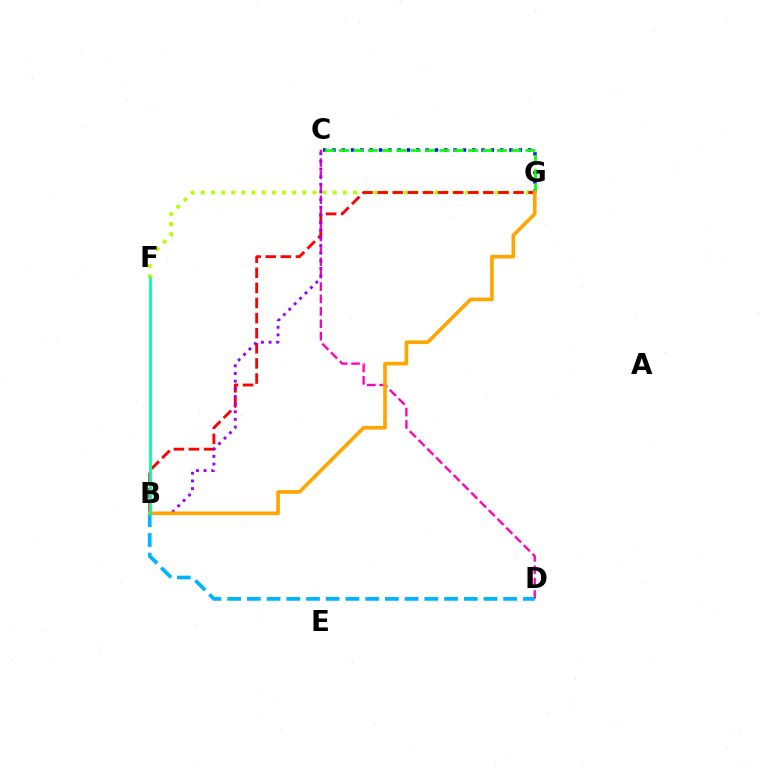{('C', 'G'): [{'color': '#0010ff', 'line_style': 'dotted', 'thickness': 2.53}, {'color': '#08ff00', 'line_style': 'dashed', 'thickness': 1.95}], ('C', 'D'): [{'color': '#ff00bd', 'line_style': 'dashed', 'thickness': 1.68}], ('F', 'G'): [{'color': '#b3ff00', 'line_style': 'dotted', 'thickness': 2.76}], ('B', 'D'): [{'color': '#00b5ff', 'line_style': 'dashed', 'thickness': 2.68}], ('B', 'G'): [{'color': '#ff0000', 'line_style': 'dashed', 'thickness': 2.05}, {'color': '#ffa500', 'line_style': 'solid', 'thickness': 2.62}], ('B', 'C'): [{'color': '#9b00ff', 'line_style': 'dotted', 'thickness': 2.08}], ('B', 'F'): [{'color': '#00ff9d', 'line_style': 'solid', 'thickness': 1.99}]}